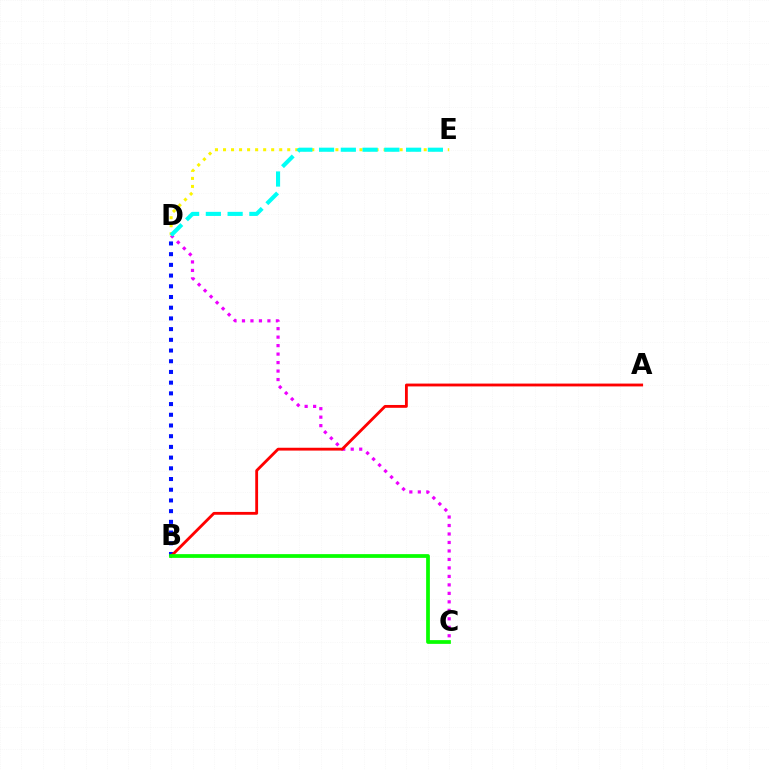{('C', 'D'): [{'color': '#ee00ff', 'line_style': 'dotted', 'thickness': 2.3}], ('D', 'E'): [{'color': '#fcf500', 'line_style': 'dotted', 'thickness': 2.18}, {'color': '#00fff6', 'line_style': 'dashed', 'thickness': 2.96}], ('B', 'D'): [{'color': '#0010ff', 'line_style': 'dotted', 'thickness': 2.91}], ('A', 'B'): [{'color': '#ff0000', 'line_style': 'solid', 'thickness': 2.04}], ('B', 'C'): [{'color': '#08ff00', 'line_style': 'solid', 'thickness': 2.69}]}